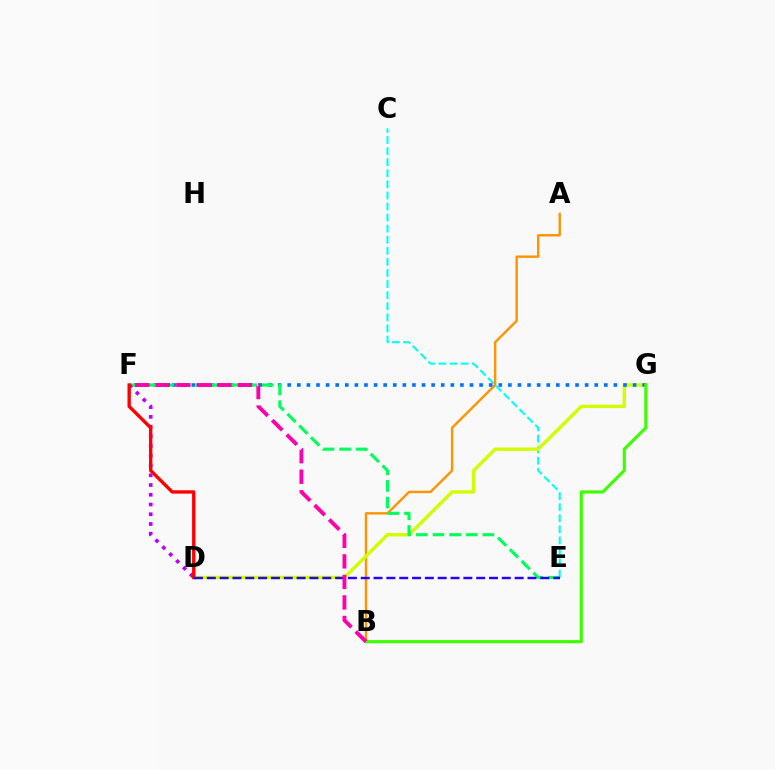{('C', 'E'): [{'color': '#00fff6', 'line_style': 'dashed', 'thickness': 1.51}], ('A', 'B'): [{'color': '#ff9400', 'line_style': 'solid', 'thickness': 1.73}], ('D', 'G'): [{'color': '#d1ff00', 'line_style': 'solid', 'thickness': 2.45}], ('F', 'G'): [{'color': '#0074ff', 'line_style': 'dotted', 'thickness': 2.61}], ('B', 'G'): [{'color': '#3dff00', 'line_style': 'solid', 'thickness': 2.27}], ('E', 'F'): [{'color': '#00ff5c', 'line_style': 'dashed', 'thickness': 2.26}], ('D', 'F'): [{'color': '#b900ff', 'line_style': 'dotted', 'thickness': 2.65}, {'color': '#ff0000', 'line_style': 'solid', 'thickness': 2.41}], ('D', 'E'): [{'color': '#2500ff', 'line_style': 'dashed', 'thickness': 1.74}], ('B', 'F'): [{'color': '#ff00ac', 'line_style': 'dashed', 'thickness': 2.79}]}